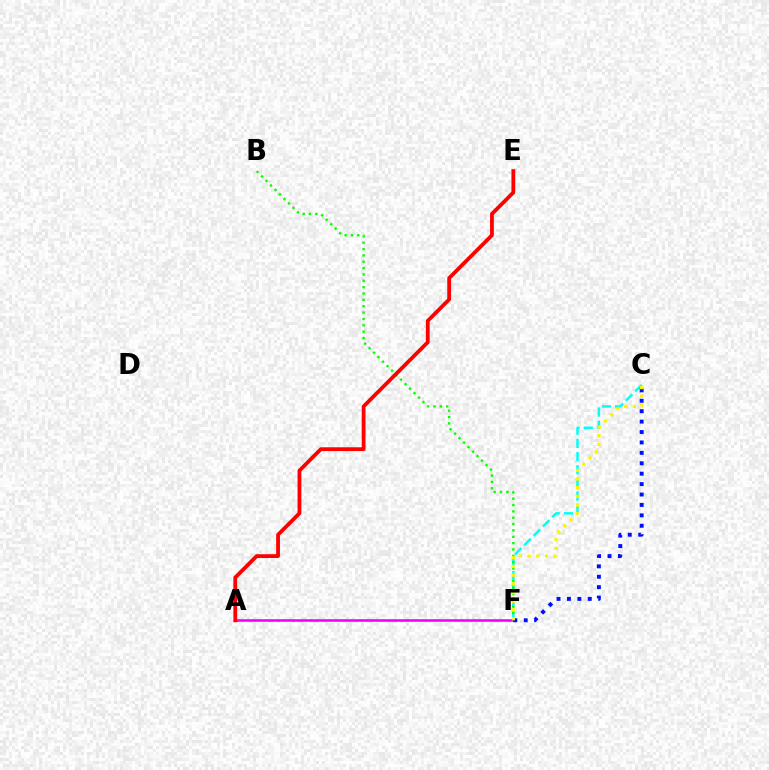{('C', 'F'): [{'color': '#00fff6', 'line_style': 'dashed', 'thickness': 1.79}, {'color': '#0010ff', 'line_style': 'dotted', 'thickness': 2.83}, {'color': '#fcf500', 'line_style': 'dotted', 'thickness': 2.36}], ('A', 'F'): [{'color': '#ee00ff', 'line_style': 'solid', 'thickness': 1.85}], ('B', 'F'): [{'color': '#08ff00', 'line_style': 'dotted', 'thickness': 1.73}], ('A', 'E'): [{'color': '#ff0000', 'line_style': 'solid', 'thickness': 2.73}]}